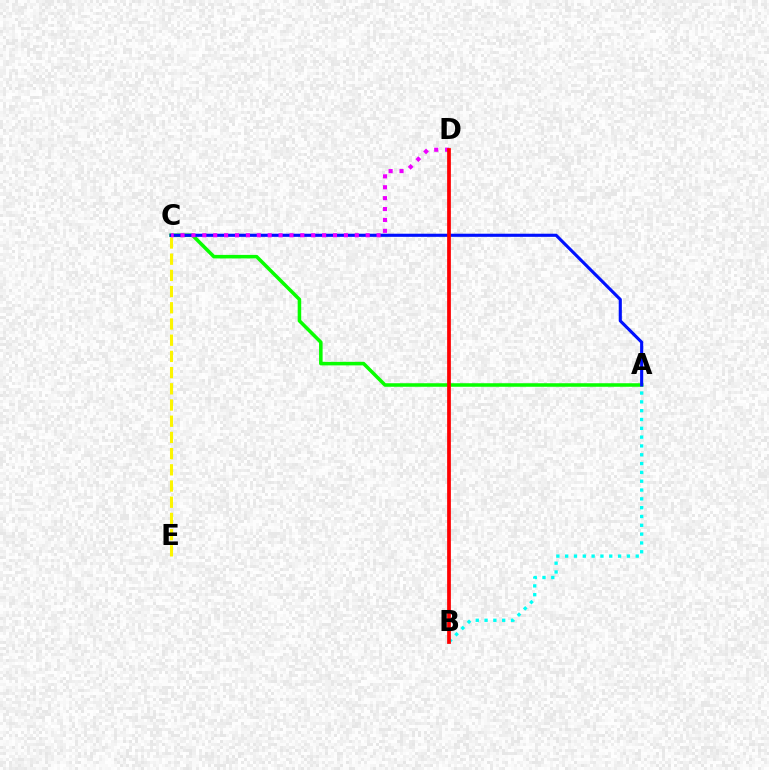{('A', 'C'): [{'color': '#08ff00', 'line_style': 'solid', 'thickness': 2.54}, {'color': '#0010ff', 'line_style': 'solid', 'thickness': 2.25}], ('A', 'B'): [{'color': '#00fff6', 'line_style': 'dotted', 'thickness': 2.4}], ('C', 'E'): [{'color': '#fcf500', 'line_style': 'dashed', 'thickness': 2.2}], ('C', 'D'): [{'color': '#ee00ff', 'line_style': 'dotted', 'thickness': 2.96}], ('B', 'D'): [{'color': '#ff0000', 'line_style': 'solid', 'thickness': 2.69}]}